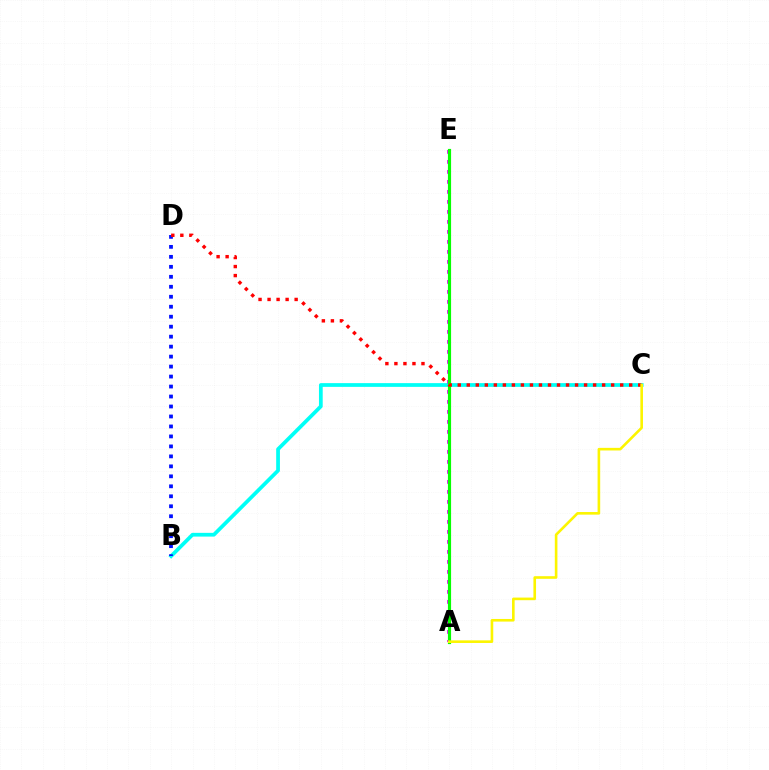{('B', 'C'): [{'color': '#00fff6', 'line_style': 'solid', 'thickness': 2.69}], ('A', 'E'): [{'color': '#ee00ff', 'line_style': 'dotted', 'thickness': 2.72}, {'color': '#08ff00', 'line_style': 'solid', 'thickness': 2.28}], ('B', 'D'): [{'color': '#0010ff', 'line_style': 'dotted', 'thickness': 2.71}], ('C', 'D'): [{'color': '#ff0000', 'line_style': 'dotted', 'thickness': 2.45}], ('A', 'C'): [{'color': '#fcf500', 'line_style': 'solid', 'thickness': 1.88}]}